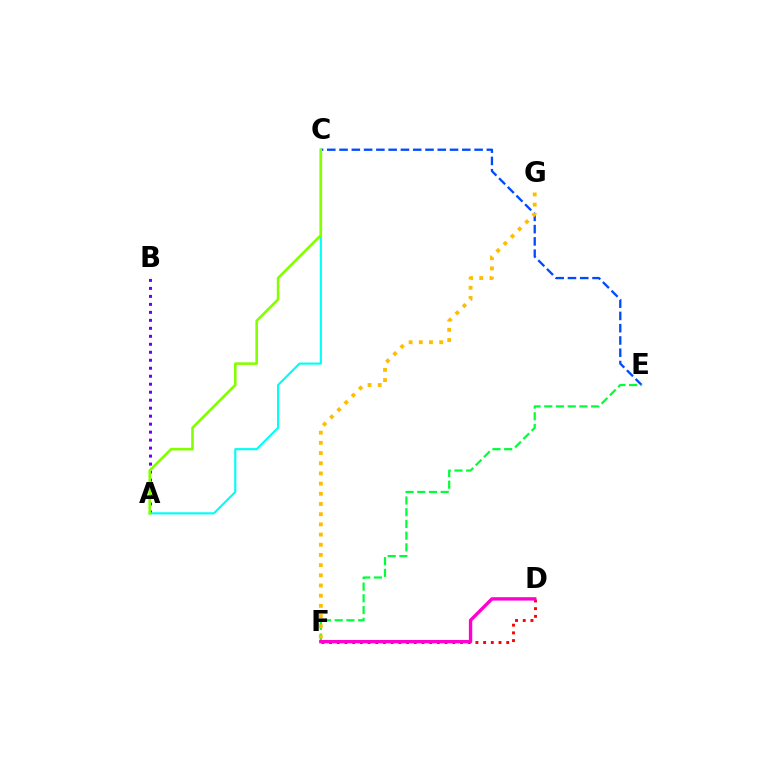{('C', 'E'): [{'color': '#004bff', 'line_style': 'dashed', 'thickness': 1.67}], ('E', 'F'): [{'color': '#00ff39', 'line_style': 'dashed', 'thickness': 1.59}], ('A', 'B'): [{'color': '#7200ff', 'line_style': 'dotted', 'thickness': 2.17}], ('F', 'G'): [{'color': '#ffbd00', 'line_style': 'dotted', 'thickness': 2.77}], ('A', 'C'): [{'color': '#00fff6', 'line_style': 'solid', 'thickness': 1.54}, {'color': '#84ff00', 'line_style': 'solid', 'thickness': 1.87}], ('D', 'F'): [{'color': '#ff0000', 'line_style': 'dotted', 'thickness': 2.09}, {'color': '#ff00cf', 'line_style': 'solid', 'thickness': 2.42}]}